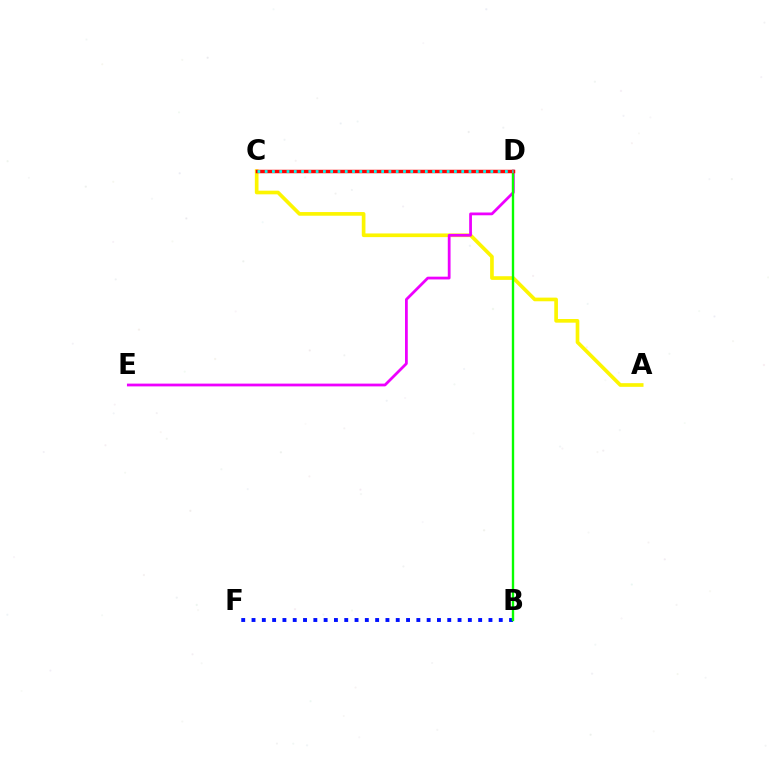{('A', 'C'): [{'color': '#fcf500', 'line_style': 'solid', 'thickness': 2.64}], ('D', 'E'): [{'color': '#ee00ff', 'line_style': 'solid', 'thickness': 1.99}], ('B', 'F'): [{'color': '#0010ff', 'line_style': 'dotted', 'thickness': 2.8}], ('B', 'D'): [{'color': '#08ff00', 'line_style': 'solid', 'thickness': 1.7}], ('C', 'D'): [{'color': '#ff0000', 'line_style': 'solid', 'thickness': 2.5}, {'color': '#00fff6', 'line_style': 'dotted', 'thickness': 1.98}]}